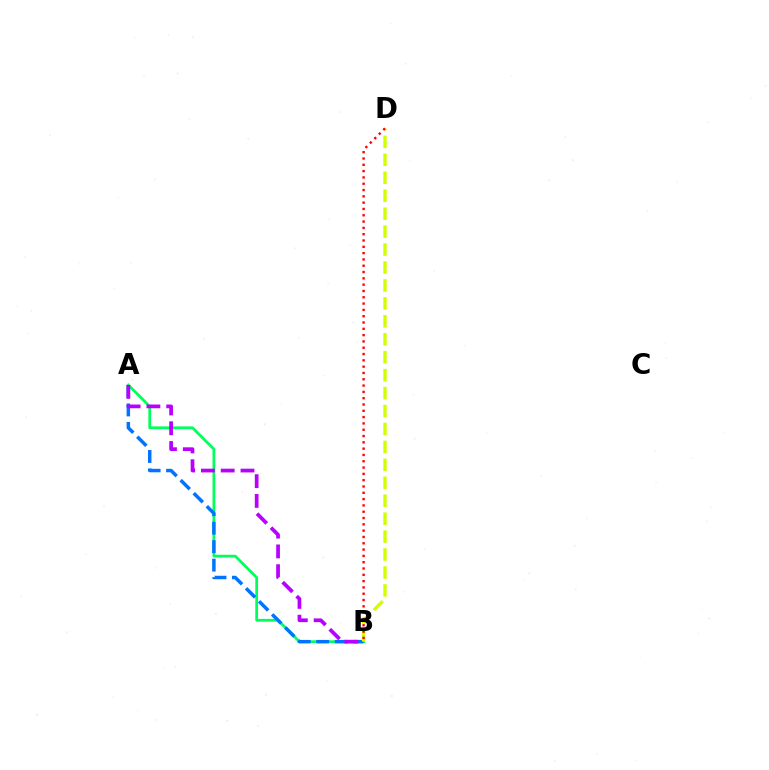{('A', 'B'): [{'color': '#00ff5c', 'line_style': 'solid', 'thickness': 1.99}, {'color': '#0074ff', 'line_style': 'dashed', 'thickness': 2.51}, {'color': '#b900ff', 'line_style': 'dashed', 'thickness': 2.69}], ('B', 'D'): [{'color': '#d1ff00', 'line_style': 'dashed', 'thickness': 2.44}, {'color': '#ff0000', 'line_style': 'dotted', 'thickness': 1.71}]}